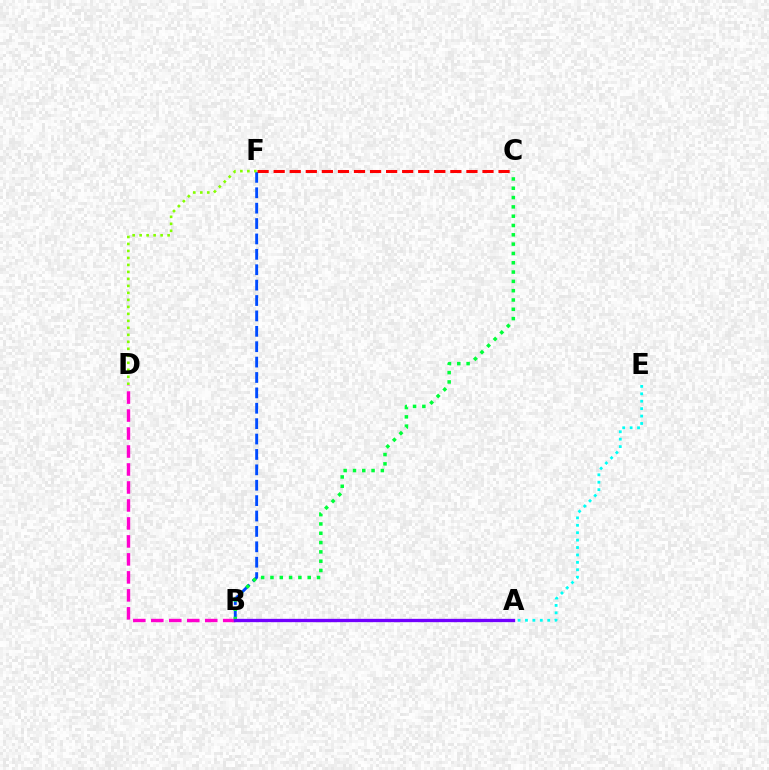{('B', 'F'): [{'color': '#004bff', 'line_style': 'dashed', 'thickness': 2.09}], ('B', 'D'): [{'color': '#ff00cf', 'line_style': 'dashed', 'thickness': 2.44}], ('D', 'F'): [{'color': '#84ff00', 'line_style': 'dotted', 'thickness': 1.9}], ('A', 'B'): [{'color': '#ffbd00', 'line_style': 'dotted', 'thickness': 1.85}, {'color': '#7200ff', 'line_style': 'solid', 'thickness': 2.39}], ('B', 'C'): [{'color': '#00ff39', 'line_style': 'dotted', 'thickness': 2.53}], ('A', 'E'): [{'color': '#00fff6', 'line_style': 'dotted', 'thickness': 2.02}], ('C', 'F'): [{'color': '#ff0000', 'line_style': 'dashed', 'thickness': 2.18}]}